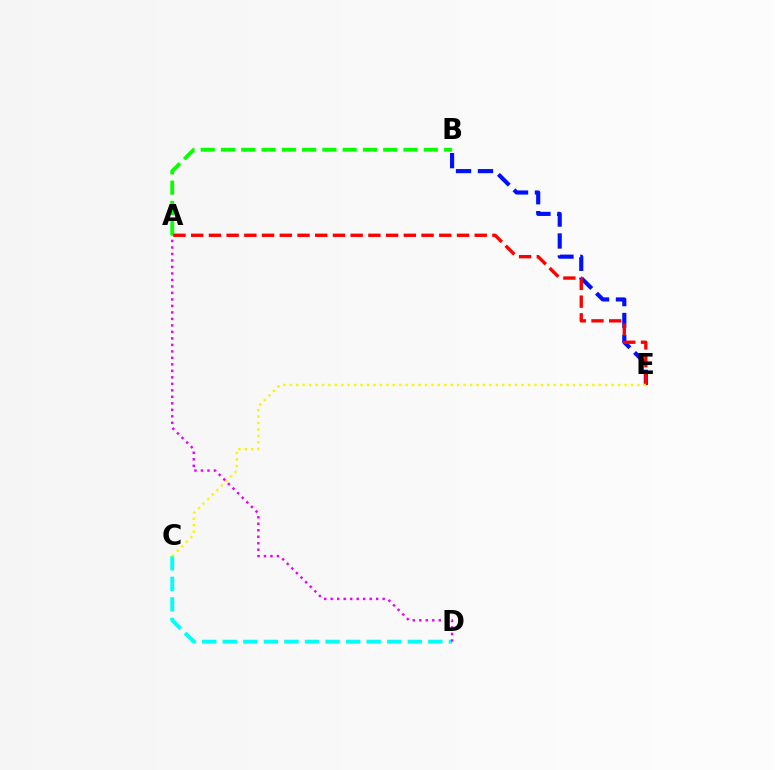{('A', 'B'): [{'color': '#08ff00', 'line_style': 'dashed', 'thickness': 2.75}], ('B', 'E'): [{'color': '#0010ff', 'line_style': 'dashed', 'thickness': 2.98}], ('A', 'E'): [{'color': '#ff0000', 'line_style': 'dashed', 'thickness': 2.41}], ('C', 'D'): [{'color': '#00fff6', 'line_style': 'dashed', 'thickness': 2.79}], ('C', 'E'): [{'color': '#fcf500', 'line_style': 'dotted', 'thickness': 1.75}], ('A', 'D'): [{'color': '#ee00ff', 'line_style': 'dotted', 'thickness': 1.76}]}